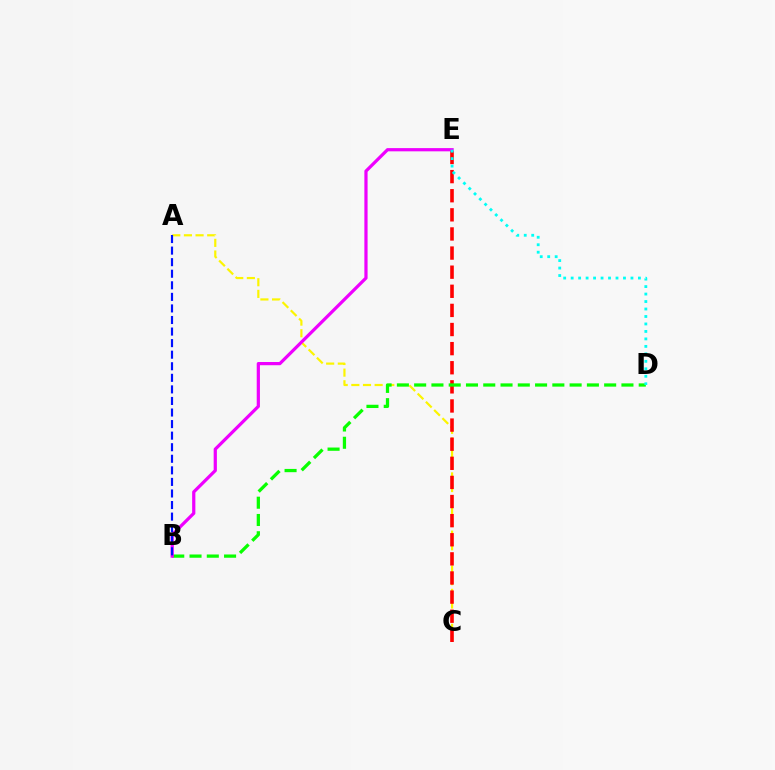{('A', 'C'): [{'color': '#fcf500', 'line_style': 'dashed', 'thickness': 1.58}], ('C', 'E'): [{'color': '#ff0000', 'line_style': 'dashed', 'thickness': 2.6}], ('B', 'D'): [{'color': '#08ff00', 'line_style': 'dashed', 'thickness': 2.35}], ('B', 'E'): [{'color': '#ee00ff', 'line_style': 'solid', 'thickness': 2.32}], ('A', 'B'): [{'color': '#0010ff', 'line_style': 'dashed', 'thickness': 1.57}], ('D', 'E'): [{'color': '#00fff6', 'line_style': 'dotted', 'thickness': 2.03}]}